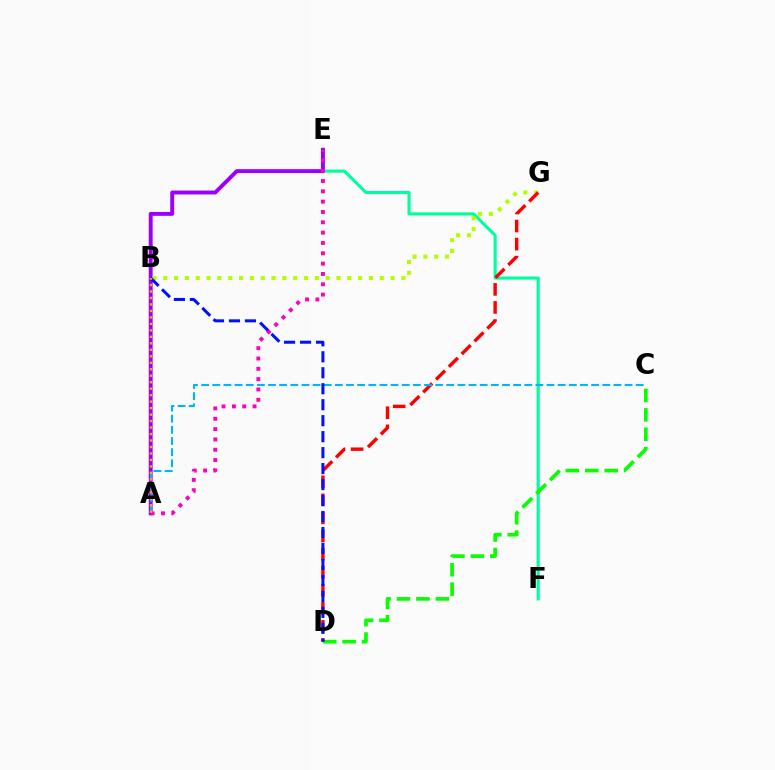{('E', 'F'): [{'color': '#00ff9d', 'line_style': 'solid', 'thickness': 2.23}], ('A', 'E'): [{'color': '#9b00ff', 'line_style': 'solid', 'thickness': 2.81}, {'color': '#ff00bd', 'line_style': 'dotted', 'thickness': 2.81}], ('B', 'G'): [{'color': '#b3ff00', 'line_style': 'dotted', 'thickness': 2.94}], ('C', 'D'): [{'color': '#08ff00', 'line_style': 'dashed', 'thickness': 2.64}], ('D', 'G'): [{'color': '#ff0000', 'line_style': 'dashed', 'thickness': 2.46}], ('A', 'C'): [{'color': '#00b5ff', 'line_style': 'dashed', 'thickness': 1.51}], ('B', 'D'): [{'color': '#0010ff', 'line_style': 'dashed', 'thickness': 2.17}], ('A', 'B'): [{'color': '#ffa500', 'line_style': 'dotted', 'thickness': 1.76}]}